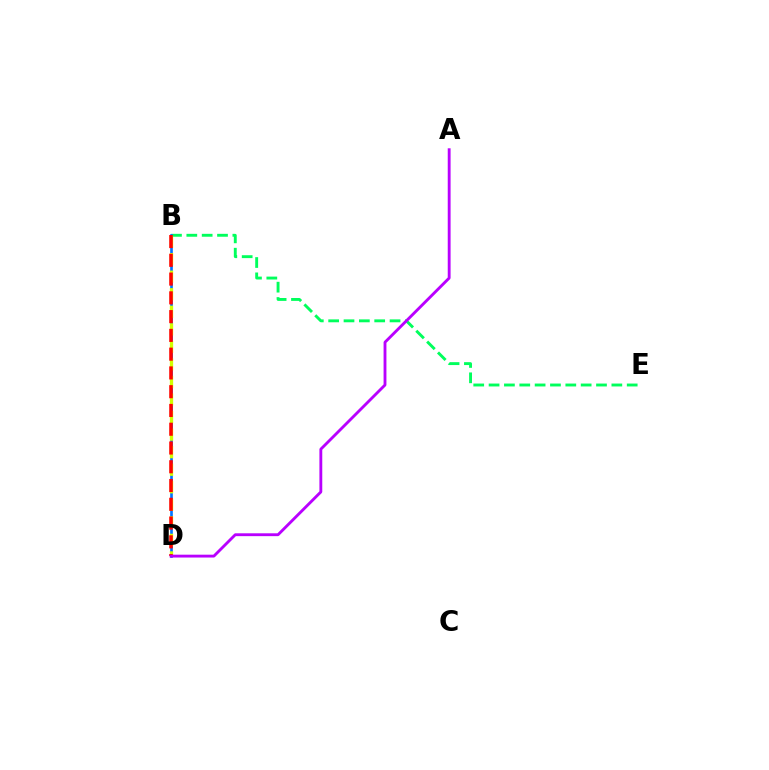{('B', 'E'): [{'color': '#00ff5c', 'line_style': 'dashed', 'thickness': 2.08}], ('B', 'D'): [{'color': '#0074ff', 'line_style': 'solid', 'thickness': 1.91}, {'color': '#d1ff00', 'line_style': 'dashed', 'thickness': 2.38}, {'color': '#ff0000', 'line_style': 'dashed', 'thickness': 2.55}], ('A', 'D'): [{'color': '#b900ff', 'line_style': 'solid', 'thickness': 2.06}]}